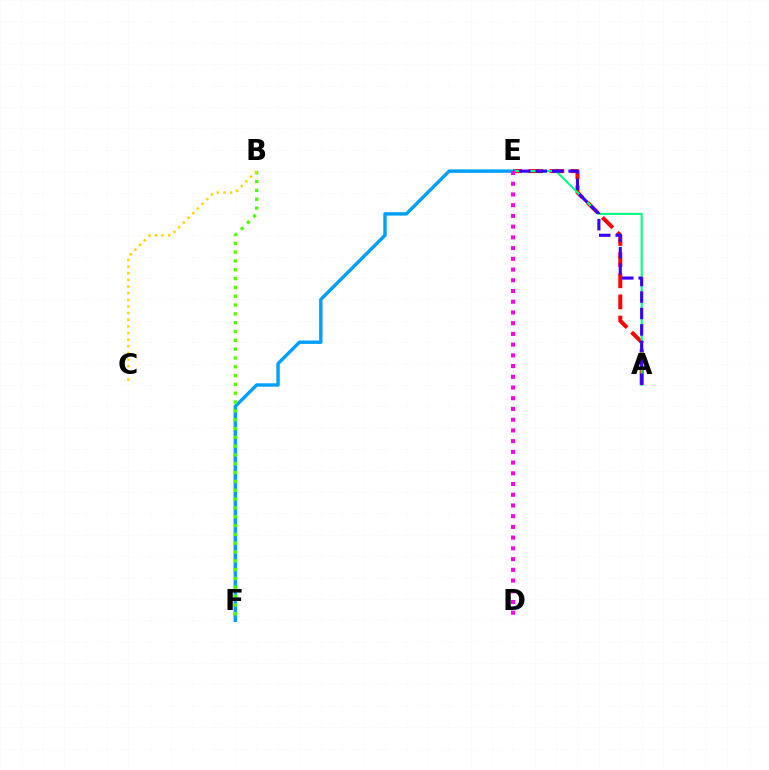{('A', 'E'): [{'color': '#ff0000', 'line_style': 'dashed', 'thickness': 2.87}, {'color': '#00ff86', 'line_style': 'solid', 'thickness': 1.53}, {'color': '#3700ff', 'line_style': 'dashed', 'thickness': 2.23}], ('E', 'F'): [{'color': '#009eff', 'line_style': 'solid', 'thickness': 2.45}], ('D', 'E'): [{'color': '#ff00ed', 'line_style': 'dotted', 'thickness': 2.91}], ('B', 'F'): [{'color': '#4fff00', 'line_style': 'dotted', 'thickness': 2.4}], ('B', 'C'): [{'color': '#ffd500', 'line_style': 'dotted', 'thickness': 1.8}]}